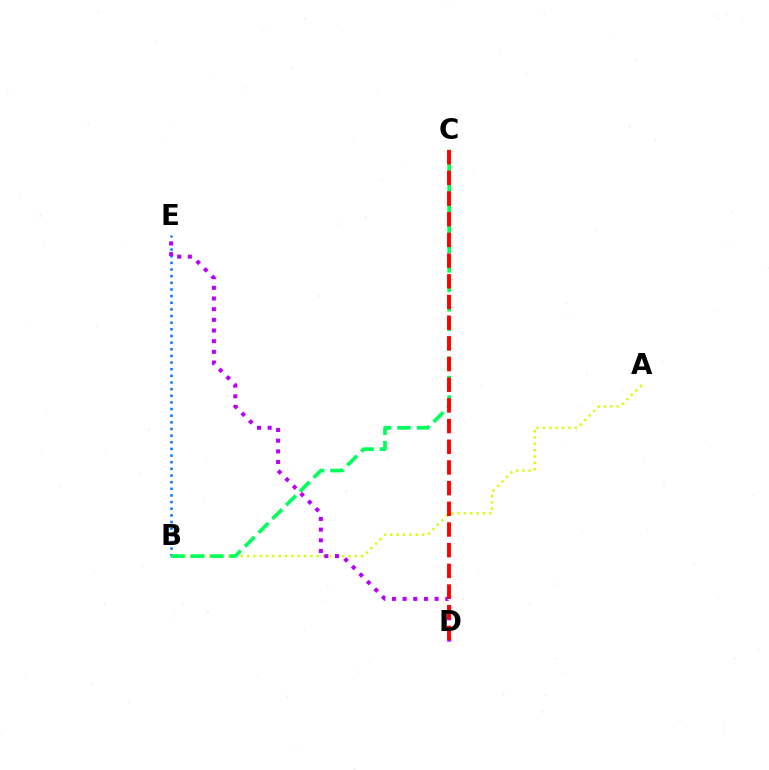{('B', 'E'): [{'color': '#0074ff', 'line_style': 'dotted', 'thickness': 1.81}], ('A', 'B'): [{'color': '#d1ff00', 'line_style': 'dotted', 'thickness': 1.72}], ('B', 'C'): [{'color': '#00ff5c', 'line_style': 'dashed', 'thickness': 2.64}], ('D', 'E'): [{'color': '#b900ff', 'line_style': 'dotted', 'thickness': 2.9}], ('C', 'D'): [{'color': '#ff0000', 'line_style': 'dashed', 'thickness': 2.81}]}